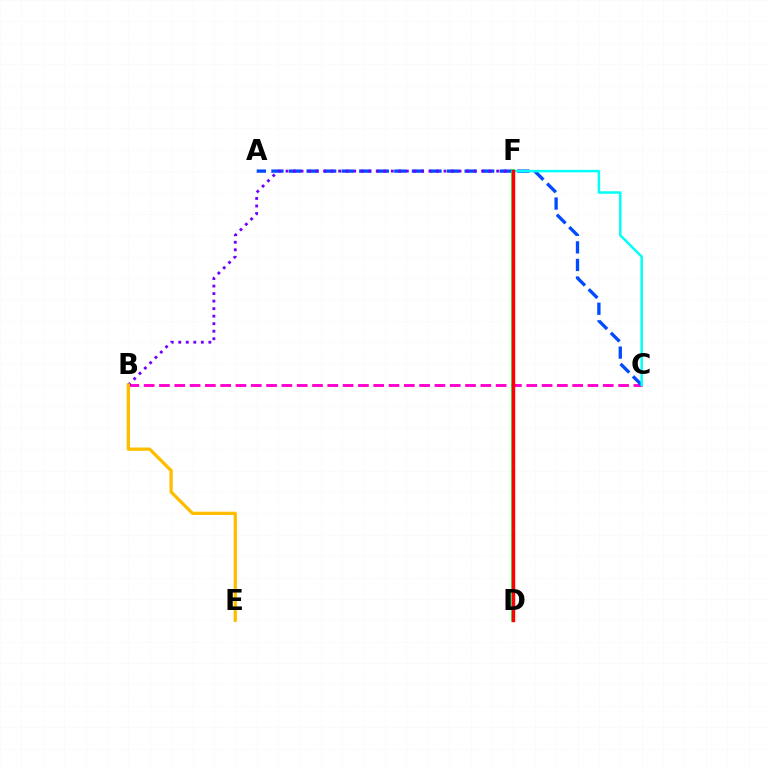{('B', 'C'): [{'color': '#ff00cf', 'line_style': 'dashed', 'thickness': 2.08}], ('D', 'F'): [{'color': '#84ff00', 'line_style': 'dashed', 'thickness': 2.18}, {'color': '#00ff39', 'line_style': 'solid', 'thickness': 2.63}, {'color': '#ff0000', 'line_style': 'solid', 'thickness': 2.45}], ('A', 'C'): [{'color': '#004bff', 'line_style': 'dashed', 'thickness': 2.39}], ('B', 'F'): [{'color': '#7200ff', 'line_style': 'dotted', 'thickness': 2.04}], ('B', 'E'): [{'color': '#ffbd00', 'line_style': 'solid', 'thickness': 2.36}], ('C', 'F'): [{'color': '#00fff6', 'line_style': 'solid', 'thickness': 1.79}]}